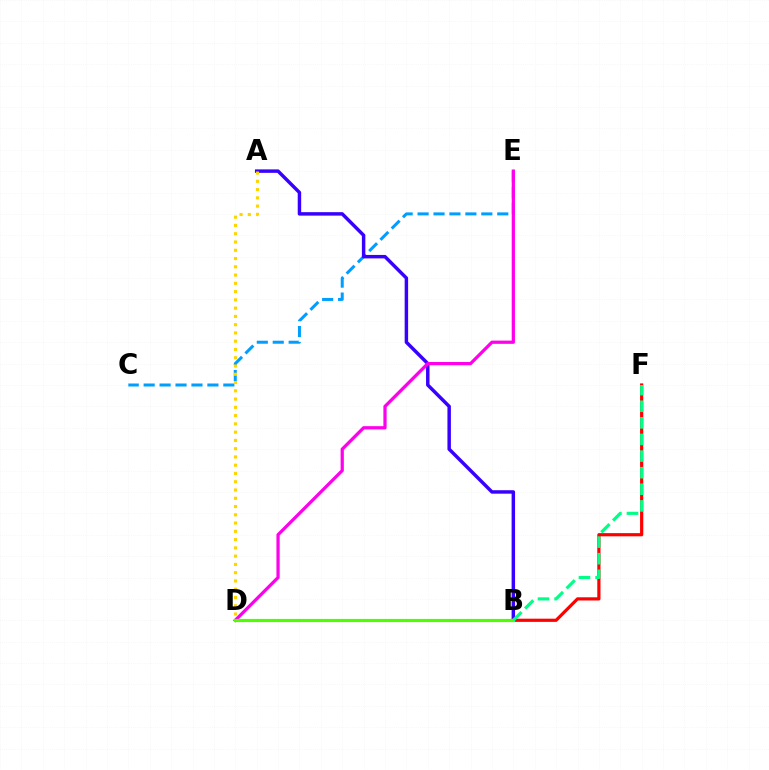{('C', 'E'): [{'color': '#009eff', 'line_style': 'dashed', 'thickness': 2.16}], ('A', 'B'): [{'color': '#3700ff', 'line_style': 'solid', 'thickness': 2.49}], ('B', 'F'): [{'color': '#ff0000', 'line_style': 'solid', 'thickness': 2.3}, {'color': '#00ff86', 'line_style': 'dashed', 'thickness': 2.26}], ('D', 'E'): [{'color': '#ff00ed', 'line_style': 'solid', 'thickness': 2.33}], ('A', 'D'): [{'color': '#ffd500', 'line_style': 'dotted', 'thickness': 2.25}], ('B', 'D'): [{'color': '#4fff00', 'line_style': 'solid', 'thickness': 2.28}]}